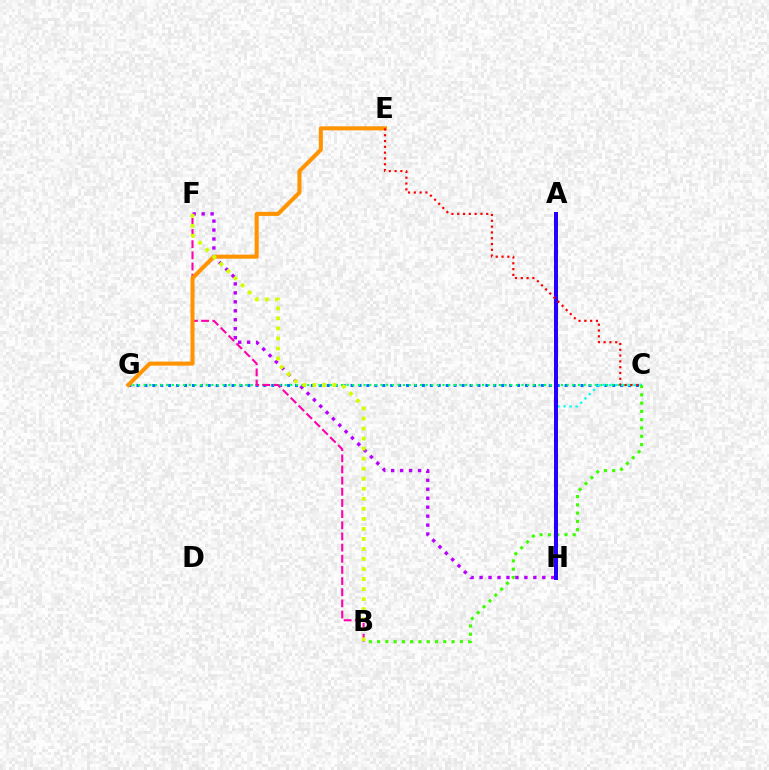{('F', 'H'): [{'color': '#b900ff', 'line_style': 'dotted', 'thickness': 2.44}], ('C', 'G'): [{'color': '#0074ff', 'line_style': 'dotted', 'thickness': 2.15}, {'color': '#00ff5c', 'line_style': 'dotted', 'thickness': 1.53}], ('B', 'F'): [{'color': '#ff00ac', 'line_style': 'dashed', 'thickness': 1.52}, {'color': '#d1ff00', 'line_style': 'dotted', 'thickness': 2.73}], ('C', 'H'): [{'color': '#00fff6', 'line_style': 'dotted', 'thickness': 1.65}], ('B', 'C'): [{'color': '#3dff00', 'line_style': 'dotted', 'thickness': 2.25}], ('E', 'G'): [{'color': '#ff9400', 'line_style': 'solid', 'thickness': 2.91}], ('A', 'H'): [{'color': '#2500ff', 'line_style': 'solid', 'thickness': 2.88}], ('C', 'E'): [{'color': '#ff0000', 'line_style': 'dotted', 'thickness': 1.58}]}